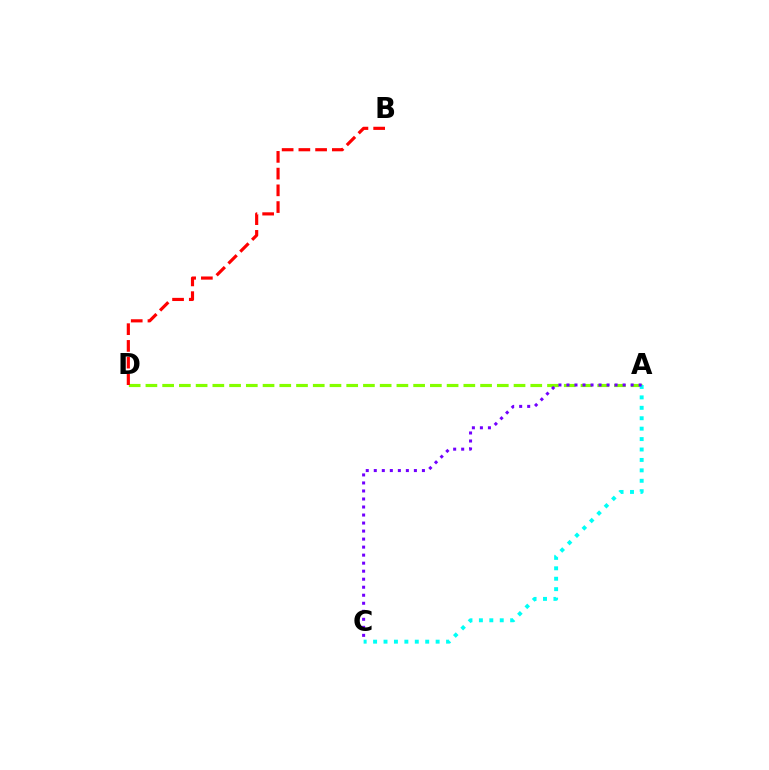{('A', 'D'): [{'color': '#84ff00', 'line_style': 'dashed', 'thickness': 2.27}], ('B', 'D'): [{'color': '#ff0000', 'line_style': 'dashed', 'thickness': 2.27}], ('A', 'C'): [{'color': '#00fff6', 'line_style': 'dotted', 'thickness': 2.83}, {'color': '#7200ff', 'line_style': 'dotted', 'thickness': 2.18}]}